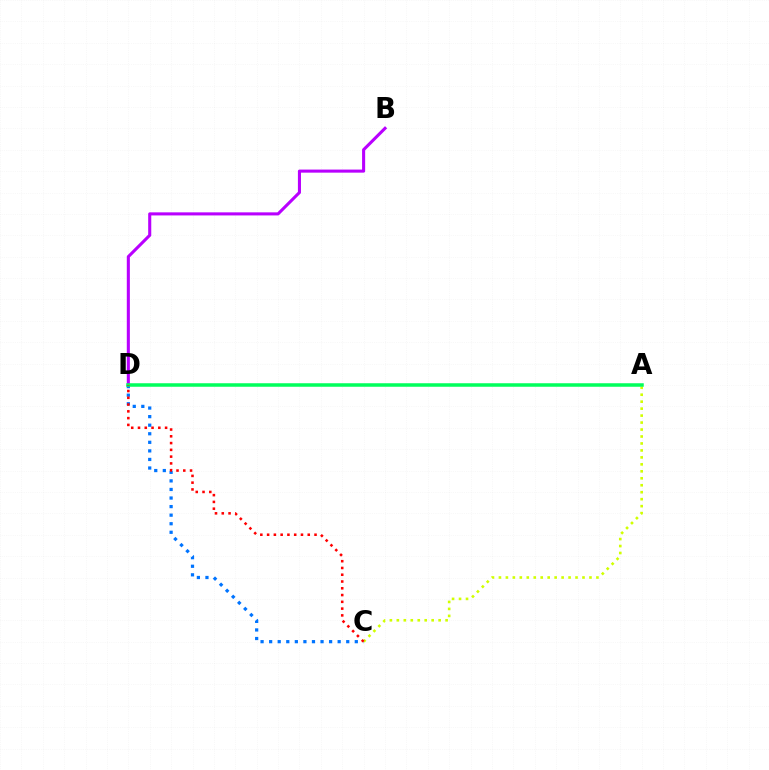{('B', 'D'): [{'color': '#b900ff', 'line_style': 'solid', 'thickness': 2.21}], ('C', 'D'): [{'color': '#0074ff', 'line_style': 'dotted', 'thickness': 2.33}, {'color': '#ff0000', 'line_style': 'dotted', 'thickness': 1.84}], ('A', 'C'): [{'color': '#d1ff00', 'line_style': 'dotted', 'thickness': 1.89}], ('A', 'D'): [{'color': '#00ff5c', 'line_style': 'solid', 'thickness': 2.53}]}